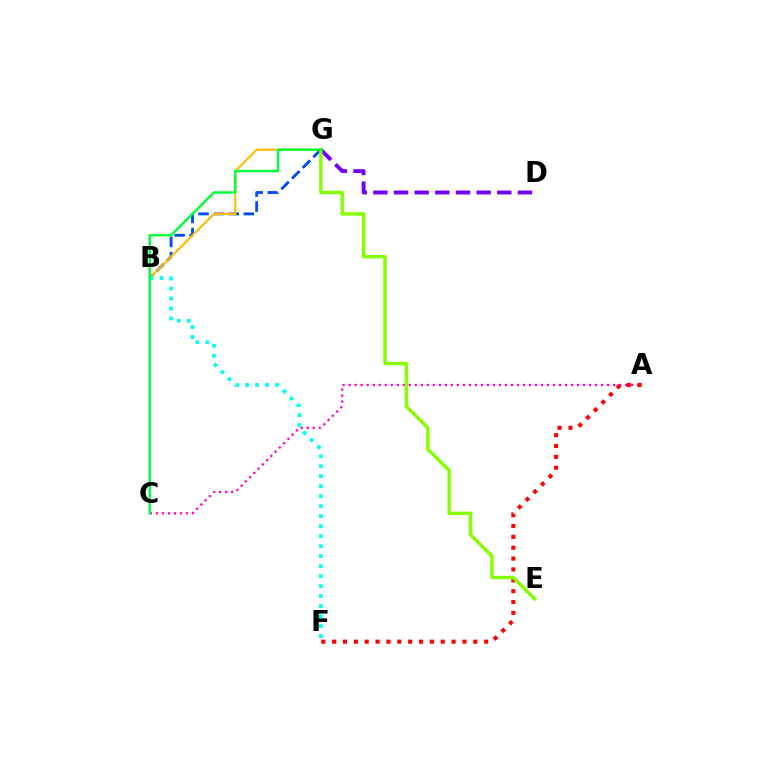{('B', 'G'): [{'color': '#004bff', 'line_style': 'dashed', 'thickness': 2.05}, {'color': '#ffbd00', 'line_style': 'solid', 'thickness': 1.55}], ('A', 'C'): [{'color': '#ff00cf', 'line_style': 'dotted', 'thickness': 1.63}], ('D', 'G'): [{'color': '#7200ff', 'line_style': 'dashed', 'thickness': 2.81}], ('A', 'F'): [{'color': '#ff0000', 'line_style': 'dotted', 'thickness': 2.95}], ('E', 'G'): [{'color': '#84ff00', 'line_style': 'solid', 'thickness': 2.46}], ('B', 'F'): [{'color': '#00fff6', 'line_style': 'dotted', 'thickness': 2.72}], ('C', 'G'): [{'color': '#00ff39', 'line_style': 'solid', 'thickness': 1.74}]}